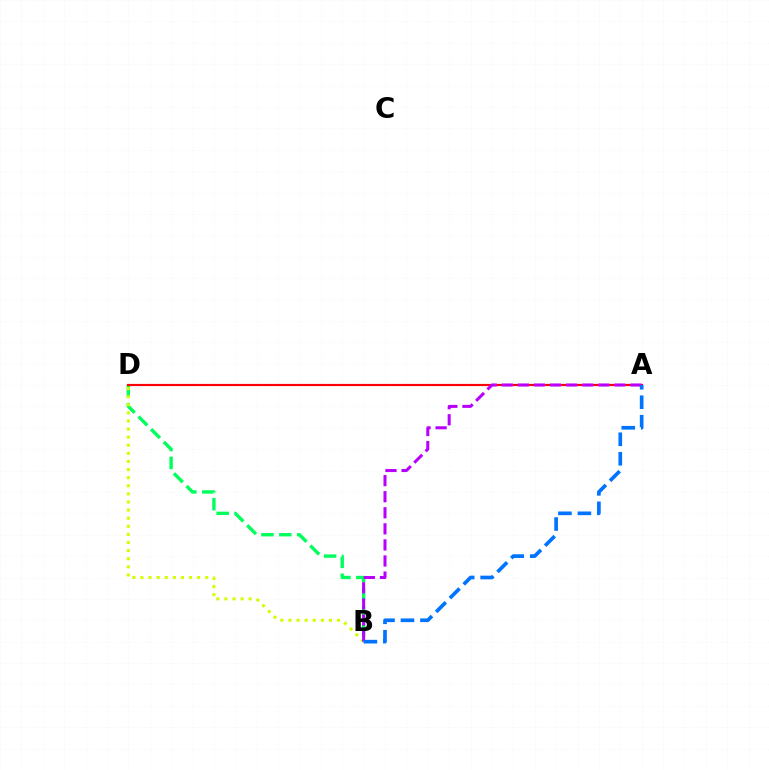{('B', 'D'): [{'color': '#00ff5c', 'line_style': 'dashed', 'thickness': 2.43}, {'color': '#d1ff00', 'line_style': 'dotted', 'thickness': 2.2}], ('A', 'D'): [{'color': '#ff0000', 'line_style': 'solid', 'thickness': 1.57}], ('A', 'B'): [{'color': '#b900ff', 'line_style': 'dashed', 'thickness': 2.18}, {'color': '#0074ff', 'line_style': 'dashed', 'thickness': 2.65}]}